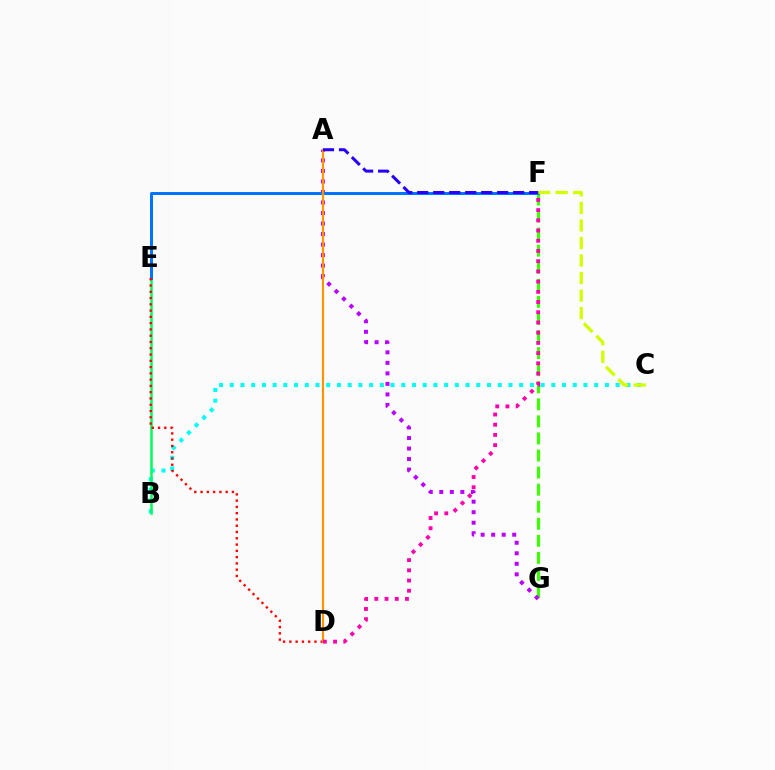{('F', 'G'): [{'color': '#3dff00', 'line_style': 'dashed', 'thickness': 2.32}], ('B', 'C'): [{'color': '#00fff6', 'line_style': 'dotted', 'thickness': 2.91}], ('B', 'E'): [{'color': '#00ff5c', 'line_style': 'solid', 'thickness': 1.81}], ('A', 'G'): [{'color': '#b900ff', 'line_style': 'dotted', 'thickness': 2.86}], ('E', 'F'): [{'color': '#0074ff', 'line_style': 'solid', 'thickness': 2.15}], ('D', 'E'): [{'color': '#ff0000', 'line_style': 'dotted', 'thickness': 1.71}], ('A', 'D'): [{'color': '#ff9400', 'line_style': 'solid', 'thickness': 1.54}], ('C', 'F'): [{'color': '#d1ff00', 'line_style': 'dashed', 'thickness': 2.38}], ('A', 'F'): [{'color': '#2500ff', 'line_style': 'dashed', 'thickness': 2.17}], ('D', 'F'): [{'color': '#ff00ac', 'line_style': 'dotted', 'thickness': 2.77}]}